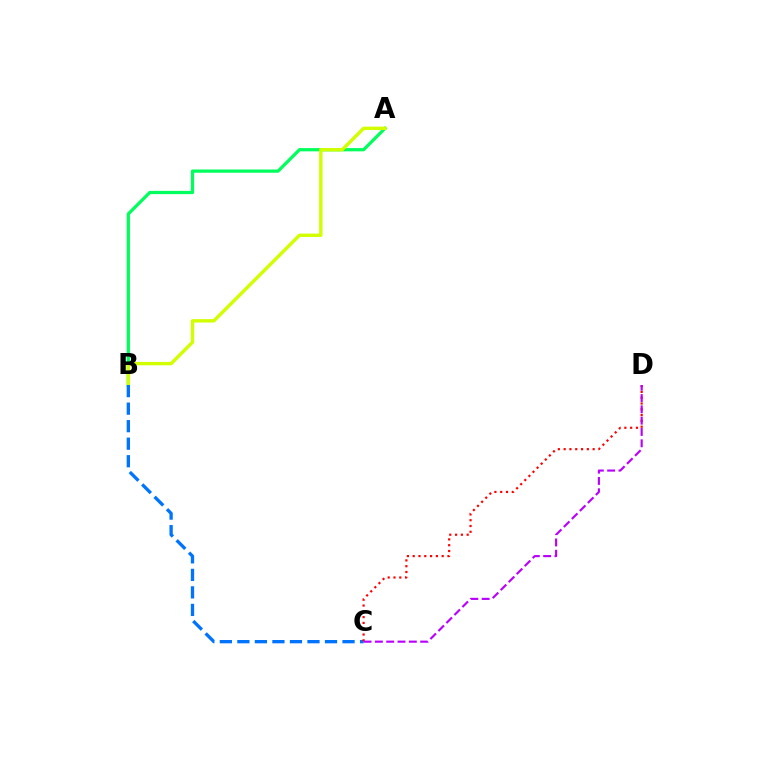{('A', 'B'): [{'color': '#00ff5c', 'line_style': 'solid', 'thickness': 2.33}, {'color': '#d1ff00', 'line_style': 'solid', 'thickness': 2.44}], ('B', 'C'): [{'color': '#0074ff', 'line_style': 'dashed', 'thickness': 2.38}], ('C', 'D'): [{'color': '#ff0000', 'line_style': 'dotted', 'thickness': 1.58}, {'color': '#b900ff', 'line_style': 'dashed', 'thickness': 1.54}]}